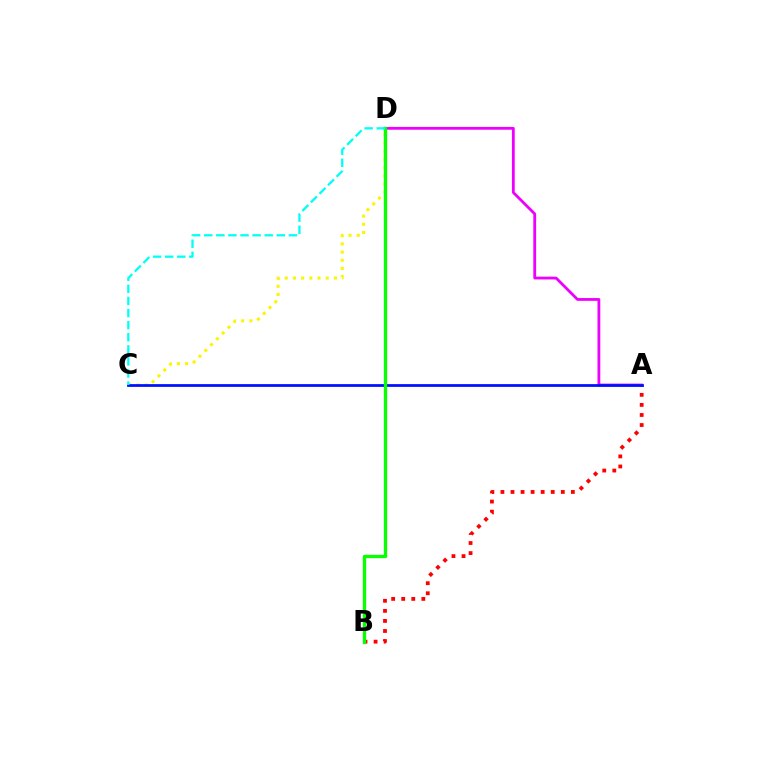{('A', 'D'): [{'color': '#ee00ff', 'line_style': 'solid', 'thickness': 2.02}], ('C', 'D'): [{'color': '#fcf500', 'line_style': 'dotted', 'thickness': 2.23}, {'color': '#00fff6', 'line_style': 'dashed', 'thickness': 1.64}], ('A', 'B'): [{'color': '#ff0000', 'line_style': 'dotted', 'thickness': 2.73}], ('A', 'C'): [{'color': '#0010ff', 'line_style': 'solid', 'thickness': 1.98}], ('B', 'D'): [{'color': '#08ff00', 'line_style': 'solid', 'thickness': 2.38}]}